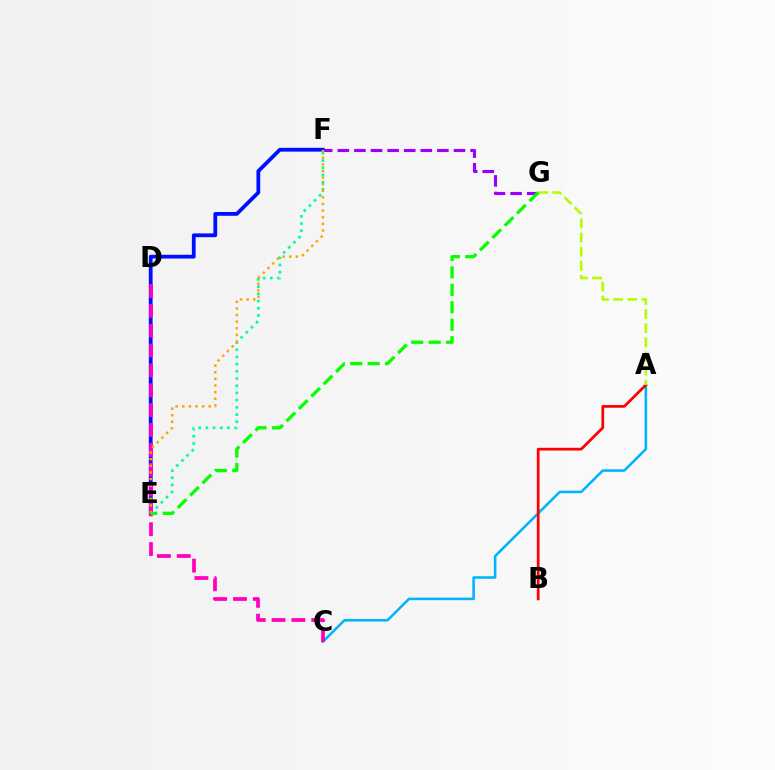{('E', 'F'): [{'color': '#0010ff', 'line_style': 'solid', 'thickness': 2.73}, {'color': '#00ff9d', 'line_style': 'dotted', 'thickness': 1.96}, {'color': '#ffa500', 'line_style': 'dotted', 'thickness': 1.8}], ('A', 'C'): [{'color': '#00b5ff', 'line_style': 'solid', 'thickness': 1.85}], ('C', 'D'): [{'color': '#ff00bd', 'line_style': 'dashed', 'thickness': 2.7}], ('F', 'G'): [{'color': '#9b00ff', 'line_style': 'dashed', 'thickness': 2.25}], ('A', 'B'): [{'color': '#ff0000', 'line_style': 'solid', 'thickness': 1.97}], ('A', 'G'): [{'color': '#b3ff00', 'line_style': 'dashed', 'thickness': 1.92}], ('E', 'G'): [{'color': '#08ff00', 'line_style': 'dashed', 'thickness': 2.37}]}